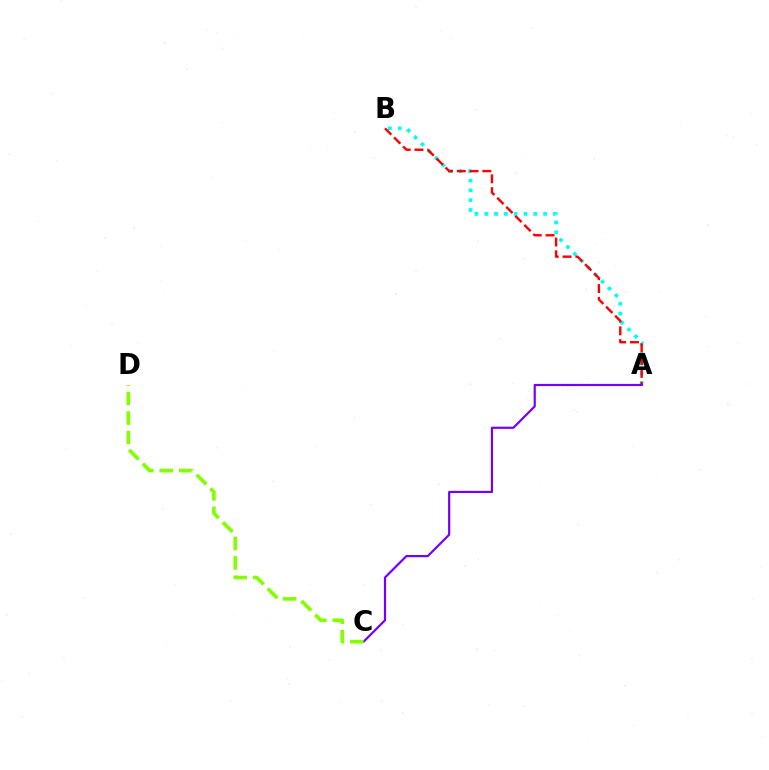{('A', 'B'): [{'color': '#00fff6', 'line_style': 'dotted', 'thickness': 2.66}, {'color': '#ff0000', 'line_style': 'dashed', 'thickness': 1.74}], ('A', 'C'): [{'color': '#7200ff', 'line_style': 'solid', 'thickness': 1.58}], ('C', 'D'): [{'color': '#84ff00', 'line_style': 'dashed', 'thickness': 2.65}]}